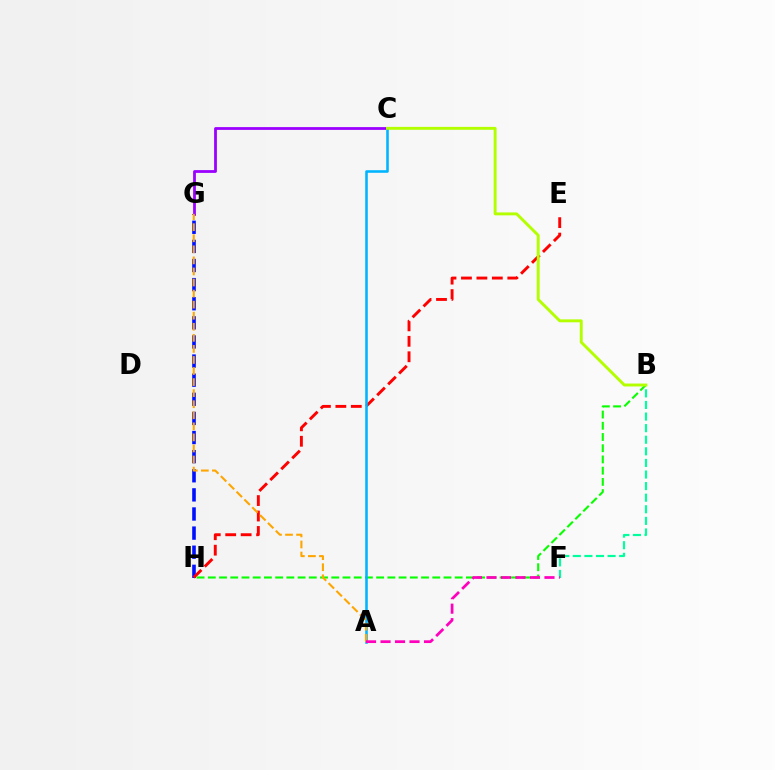{('B', 'F'): [{'color': '#00ff9d', 'line_style': 'dashed', 'thickness': 1.57}], ('G', 'H'): [{'color': '#0010ff', 'line_style': 'dashed', 'thickness': 2.6}], ('E', 'H'): [{'color': '#ff0000', 'line_style': 'dashed', 'thickness': 2.1}], ('C', 'G'): [{'color': '#9b00ff', 'line_style': 'solid', 'thickness': 2.01}], ('B', 'H'): [{'color': '#08ff00', 'line_style': 'dashed', 'thickness': 1.52}], ('A', 'C'): [{'color': '#00b5ff', 'line_style': 'solid', 'thickness': 1.85}], ('A', 'G'): [{'color': '#ffa500', 'line_style': 'dashed', 'thickness': 1.5}], ('A', 'F'): [{'color': '#ff00bd', 'line_style': 'dashed', 'thickness': 1.97}], ('B', 'C'): [{'color': '#b3ff00', 'line_style': 'solid', 'thickness': 2.1}]}